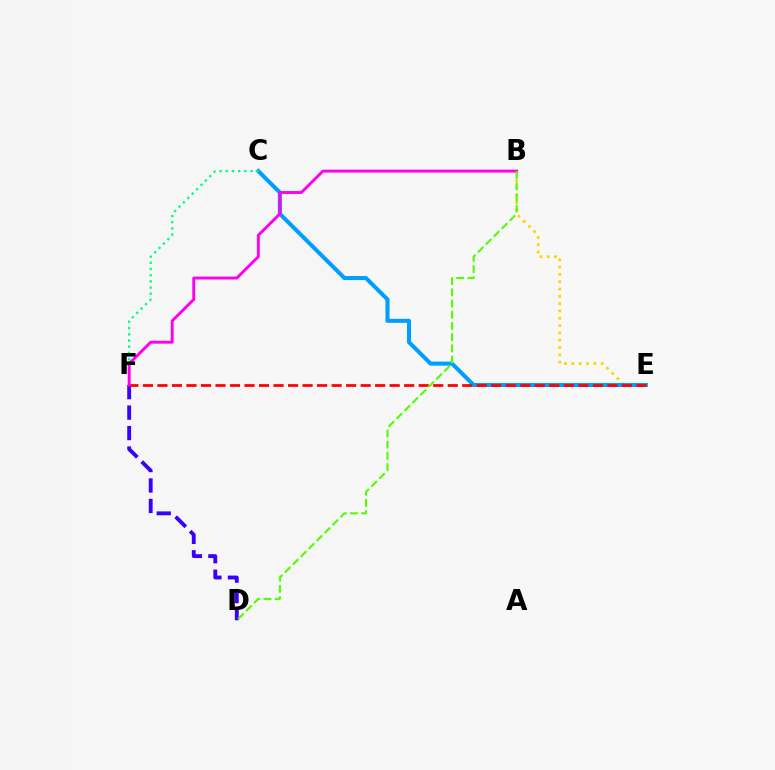{('B', 'E'): [{'color': '#ffd500', 'line_style': 'dotted', 'thickness': 1.99}], ('D', 'F'): [{'color': '#3700ff', 'line_style': 'dashed', 'thickness': 2.78}], ('C', 'E'): [{'color': '#009eff', 'line_style': 'solid', 'thickness': 2.92}], ('C', 'F'): [{'color': '#00ff86', 'line_style': 'dotted', 'thickness': 1.68}], ('E', 'F'): [{'color': '#ff0000', 'line_style': 'dashed', 'thickness': 1.97}], ('B', 'F'): [{'color': '#ff00ed', 'line_style': 'solid', 'thickness': 2.09}], ('B', 'D'): [{'color': '#4fff00', 'line_style': 'dashed', 'thickness': 1.52}]}